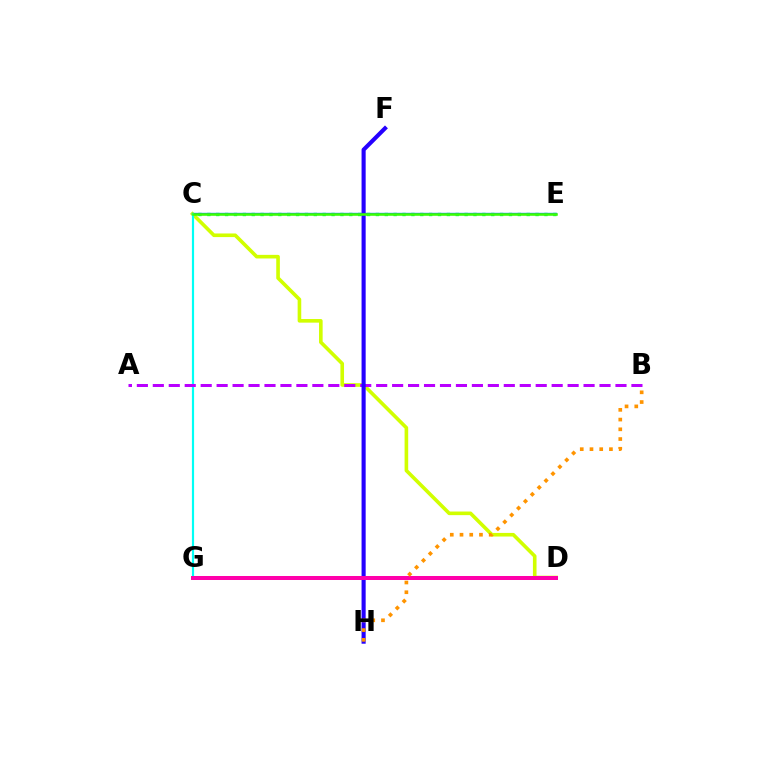{('C', 'E'): [{'color': '#00ff5c', 'line_style': 'dotted', 'thickness': 2.41}, {'color': '#0074ff', 'line_style': 'solid', 'thickness': 1.68}, {'color': '#3dff00', 'line_style': 'solid', 'thickness': 1.81}], ('C', 'D'): [{'color': '#d1ff00', 'line_style': 'solid', 'thickness': 2.6}], ('C', 'G'): [{'color': '#00fff6', 'line_style': 'solid', 'thickness': 1.57}], ('D', 'G'): [{'color': '#ff0000', 'line_style': 'solid', 'thickness': 2.65}, {'color': '#ff00ac', 'line_style': 'solid', 'thickness': 2.86}], ('A', 'B'): [{'color': '#b900ff', 'line_style': 'dashed', 'thickness': 2.17}], ('F', 'H'): [{'color': '#2500ff', 'line_style': 'solid', 'thickness': 2.96}], ('B', 'H'): [{'color': '#ff9400', 'line_style': 'dotted', 'thickness': 2.64}]}